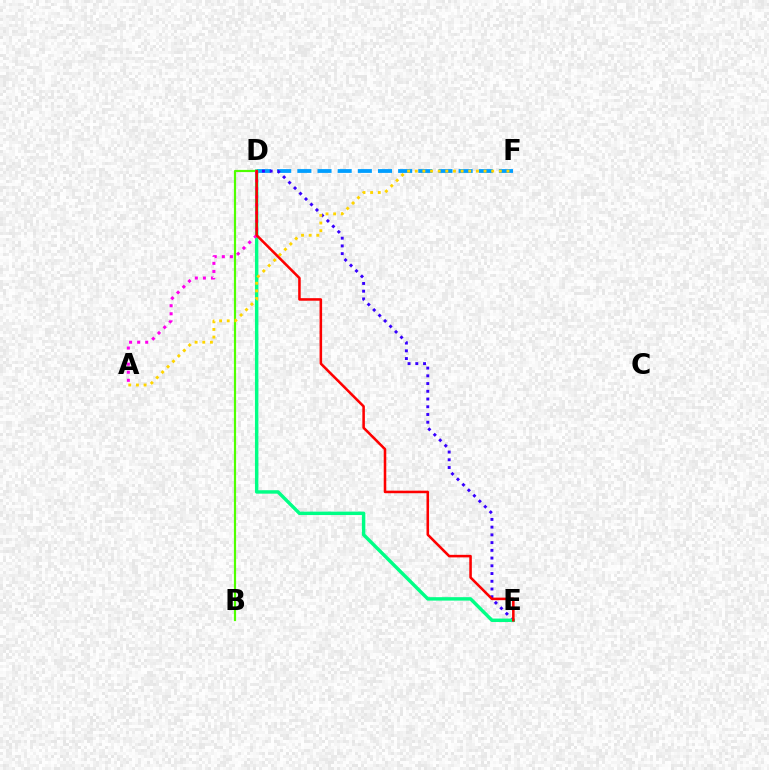{('D', 'F'): [{'color': '#009eff', 'line_style': 'dashed', 'thickness': 2.74}], ('D', 'E'): [{'color': '#3700ff', 'line_style': 'dotted', 'thickness': 2.1}, {'color': '#00ff86', 'line_style': 'solid', 'thickness': 2.47}, {'color': '#ff0000', 'line_style': 'solid', 'thickness': 1.84}], ('B', 'D'): [{'color': '#4fff00', 'line_style': 'solid', 'thickness': 1.58}], ('A', 'F'): [{'color': '#ffd500', 'line_style': 'dotted', 'thickness': 2.08}], ('A', 'D'): [{'color': '#ff00ed', 'line_style': 'dotted', 'thickness': 2.19}]}